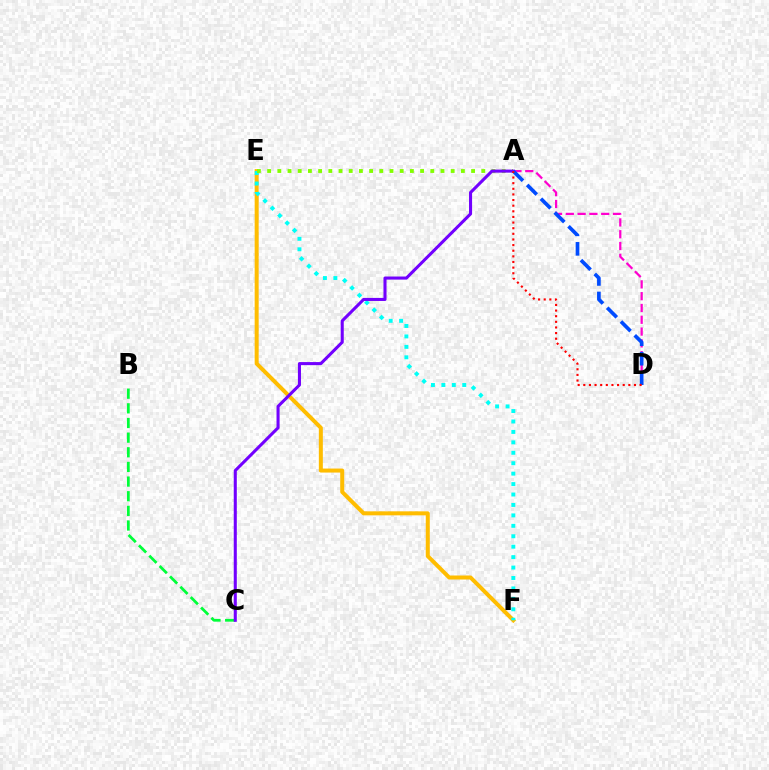{('E', 'F'): [{'color': '#ffbd00', 'line_style': 'solid', 'thickness': 2.88}, {'color': '#00fff6', 'line_style': 'dotted', 'thickness': 2.83}], ('A', 'D'): [{'color': '#ff00cf', 'line_style': 'dashed', 'thickness': 1.6}, {'color': '#004bff', 'line_style': 'dashed', 'thickness': 2.65}, {'color': '#ff0000', 'line_style': 'dotted', 'thickness': 1.53}], ('B', 'C'): [{'color': '#00ff39', 'line_style': 'dashed', 'thickness': 1.99}], ('A', 'E'): [{'color': '#84ff00', 'line_style': 'dotted', 'thickness': 2.77}], ('A', 'C'): [{'color': '#7200ff', 'line_style': 'solid', 'thickness': 2.21}]}